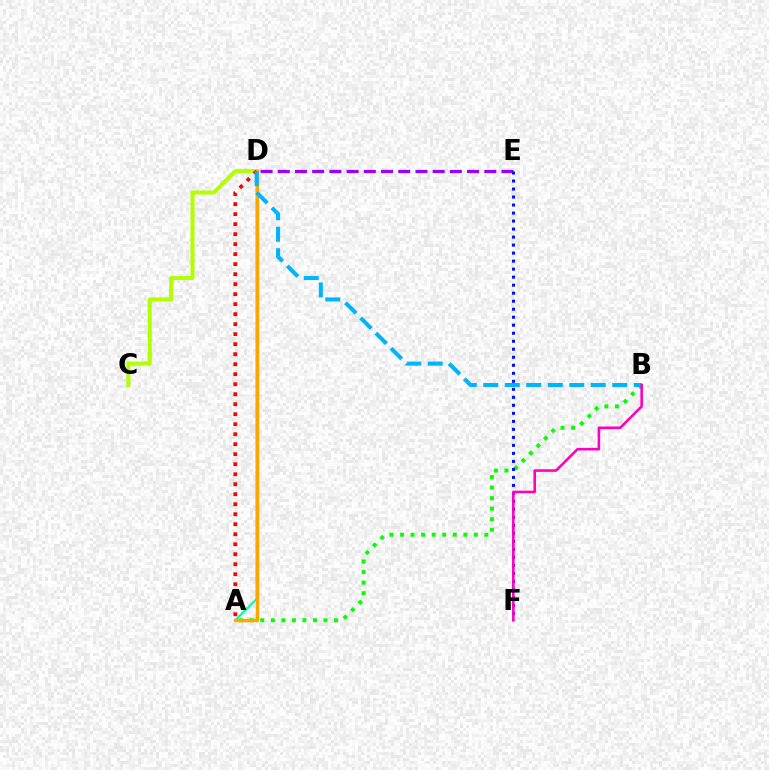{('A', 'B'): [{'color': '#08ff00', 'line_style': 'dotted', 'thickness': 2.86}], ('C', 'D'): [{'color': '#b3ff00', 'line_style': 'solid', 'thickness': 2.89}], ('A', 'D'): [{'color': '#00ff9d', 'line_style': 'solid', 'thickness': 1.53}, {'color': '#ffa500', 'line_style': 'solid', 'thickness': 2.49}, {'color': '#ff0000', 'line_style': 'dotted', 'thickness': 2.72}], ('D', 'E'): [{'color': '#9b00ff', 'line_style': 'dashed', 'thickness': 2.34}], ('E', 'F'): [{'color': '#0010ff', 'line_style': 'dotted', 'thickness': 2.18}], ('B', 'D'): [{'color': '#00b5ff', 'line_style': 'dashed', 'thickness': 2.92}], ('B', 'F'): [{'color': '#ff00bd', 'line_style': 'solid', 'thickness': 1.86}]}